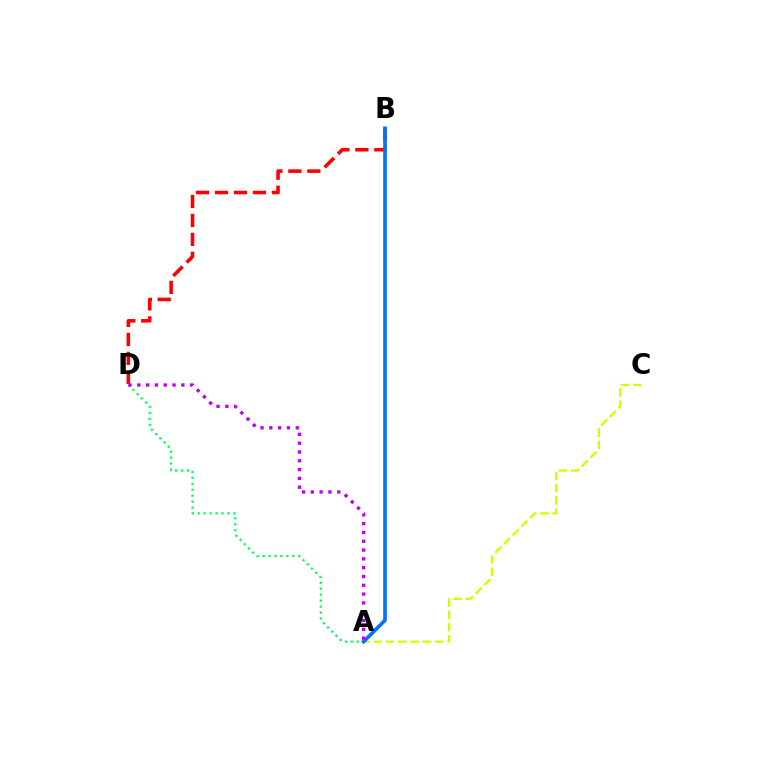{('A', 'D'): [{'color': '#00ff5c', 'line_style': 'dotted', 'thickness': 1.62}, {'color': '#b900ff', 'line_style': 'dotted', 'thickness': 2.39}], ('A', 'C'): [{'color': '#d1ff00', 'line_style': 'dashed', 'thickness': 1.67}], ('B', 'D'): [{'color': '#ff0000', 'line_style': 'dashed', 'thickness': 2.58}], ('A', 'B'): [{'color': '#0074ff', 'line_style': 'solid', 'thickness': 2.64}]}